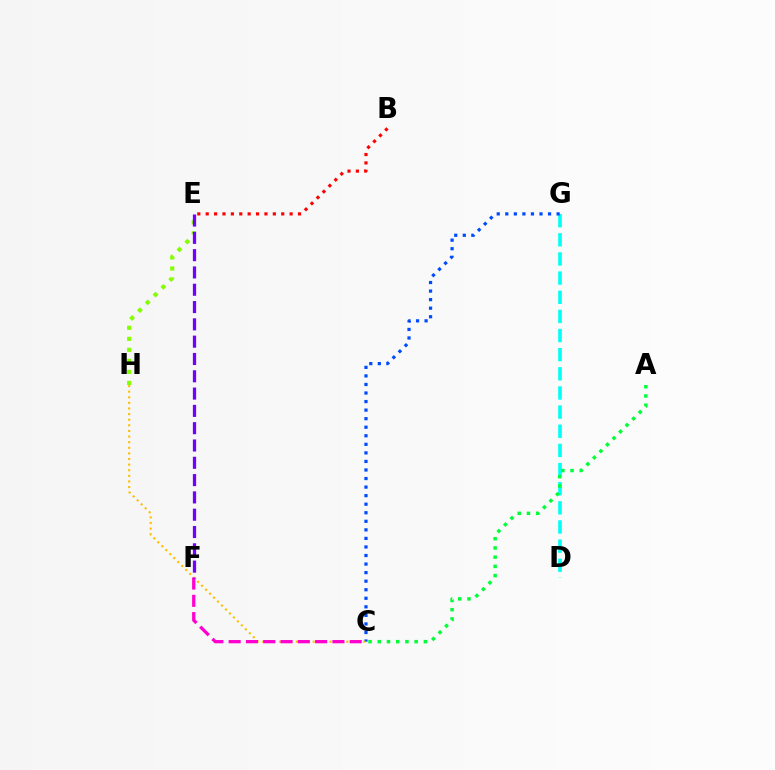{('D', 'G'): [{'color': '#00fff6', 'line_style': 'dashed', 'thickness': 2.6}], ('B', 'E'): [{'color': '#ff0000', 'line_style': 'dotted', 'thickness': 2.28}], ('C', 'G'): [{'color': '#004bff', 'line_style': 'dotted', 'thickness': 2.32}], ('E', 'H'): [{'color': '#84ff00', 'line_style': 'dotted', 'thickness': 3.0}], ('C', 'H'): [{'color': '#ffbd00', 'line_style': 'dotted', 'thickness': 1.52}], ('A', 'C'): [{'color': '#00ff39', 'line_style': 'dotted', 'thickness': 2.51}], ('C', 'F'): [{'color': '#ff00cf', 'line_style': 'dashed', 'thickness': 2.35}], ('E', 'F'): [{'color': '#7200ff', 'line_style': 'dashed', 'thickness': 2.35}]}